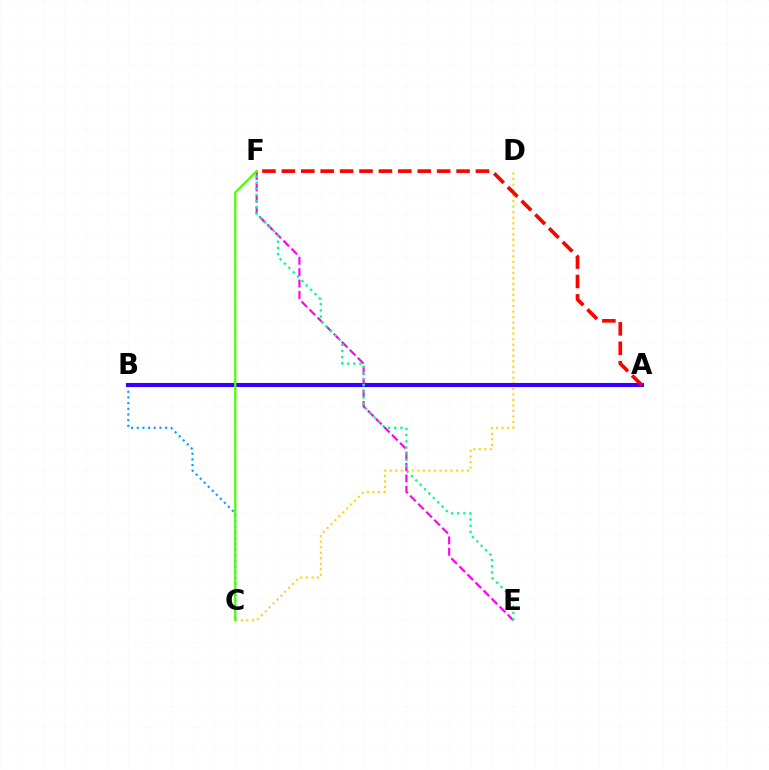{('B', 'C'): [{'color': '#009eff', 'line_style': 'dotted', 'thickness': 1.54}], ('C', 'D'): [{'color': '#ffd500', 'line_style': 'dotted', 'thickness': 1.5}], ('A', 'B'): [{'color': '#3700ff', 'line_style': 'solid', 'thickness': 2.94}], ('E', 'F'): [{'color': '#ff00ed', 'line_style': 'dashed', 'thickness': 1.55}, {'color': '#00ff86', 'line_style': 'dotted', 'thickness': 1.68}], ('A', 'F'): [{'color': '#ff0000', 'line_style': 'dashed', 'thickness': 2.64}], ('C', 'F'): [{'color': '#4fff00', 'line_style': 'solid', 'thickness': 1.62}]}